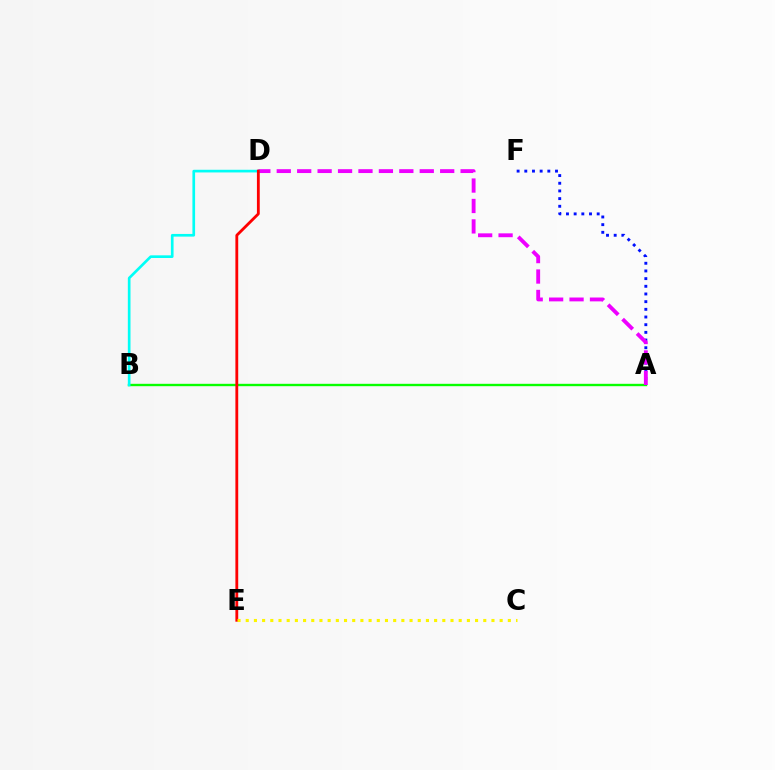{('A', 'F'): [{'color': '#0010ff', 'line_style': 'dotted', 'thickness': 2.09}], ('A', 'B'): [{'color': '#08ff00', 'line_style': 'solid', 'thickness': 1.71}], ('A', 'D'): [{'color': '#ee00ff', 'line_style': 'dashed', 'thickness': 2.78}], ('B', 'D'): [{'color': '#00fff6', 'line_style': 'solid', 'thickness': 1.92}], ('D', 'E'): [{'color': '#ff0000', 'line_style': 'solid', 'thickness': 2.03}], ('C', 'E'): [{'color': '#fcf500', 'line_style': 'dotted', 'thickness': 2.23}]}